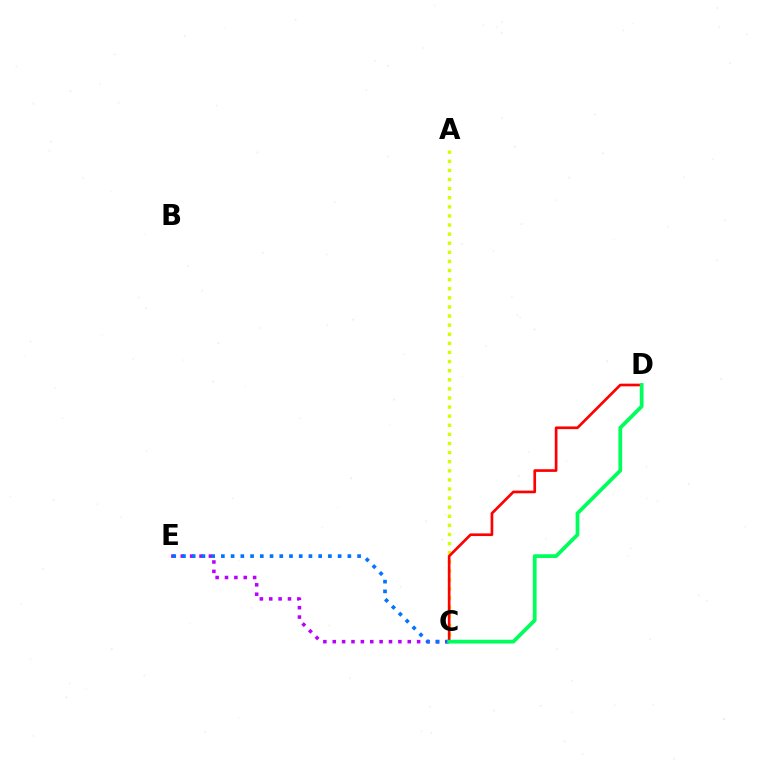{('C', 'E'): [{'color': '#b900ff', 'line_style': 'dotted', 'thickness': 2.55}, {'color': '#0074ff', 'line_style': 'dotted', 'thickness': 2.64}], ('A', 'C'): [{'color': '#d1ff00', 'line_style': 'dotted', 'thickness': 2.47}], ('C', 'D'): [{'color': '#ff0000', 'line_style': 'solid', 'thickness': 1.92}, {'color': '#00ff5c', 'line_style': 'solid', 'thickness': 2.71}]}